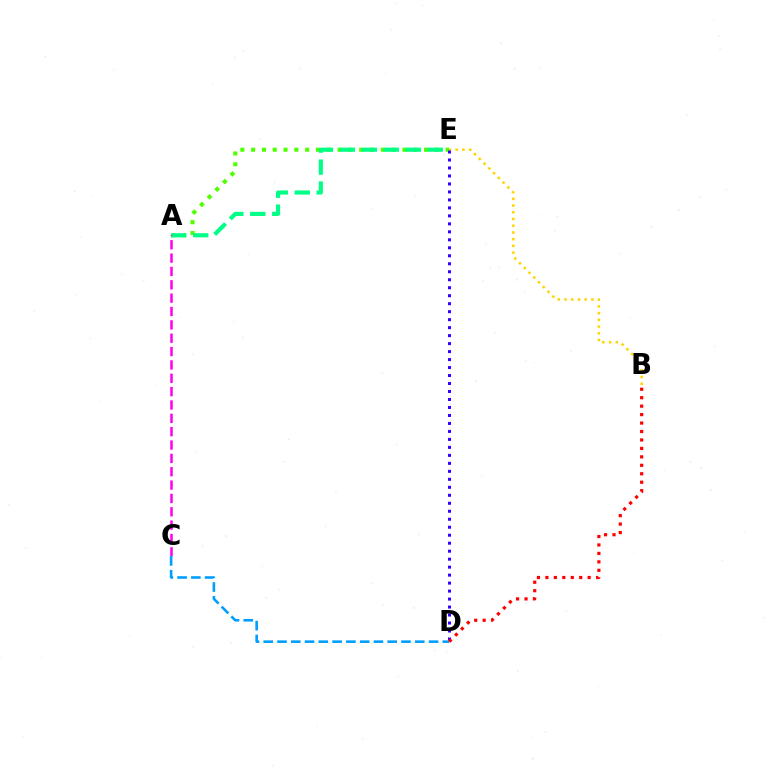{('B', 'E'): [{'color': '#ffd500', 'line_style': 'dotted', 'thickness': 1.83}], ('A', 'E'): [{'color': '#4fff00', 'line_style': 'dotted', 'thickness': 2.94}, {'color': '#00ff86', 'line_style': 'dashed', 'thickness': 2.98}], ('A', 'C'): [{'color': '#ff00ed', 'line_style': 'dashed', 'thickness': 1.81}], ('D', 'E'): [{'color': '#3700ff', 'line_style': 'dotted', 'thickness': 2.17}], ('C', 'D'): [{'color': '#009eff', 'line_style': 'dashed', 'thickness': 1.87}], ('B', 'D'): [{'color': '#ff0000', 'line_style': 'dotted', 'thickness': 2.3}]}